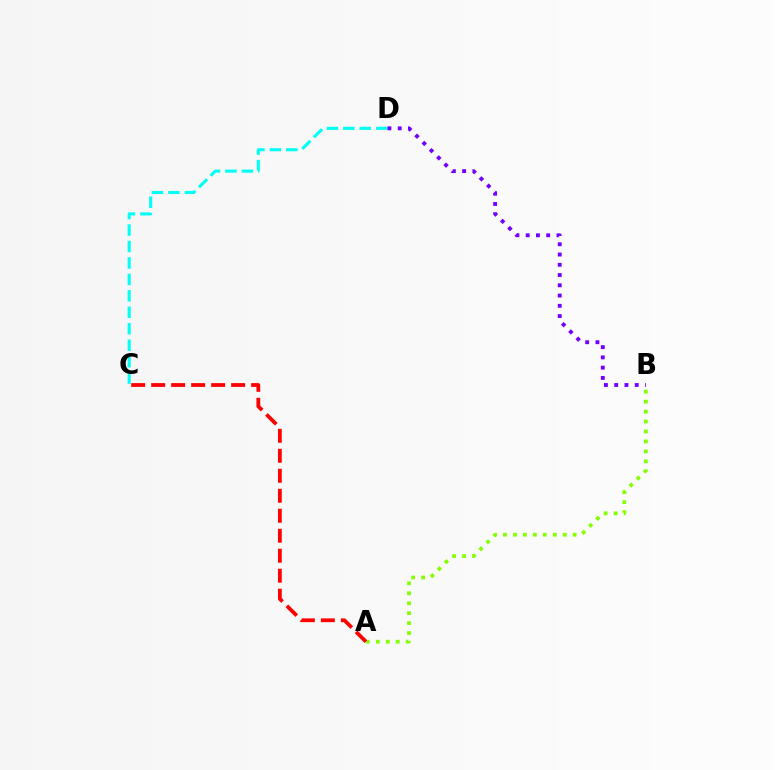{('C', 'D'): [{'color': '#00fff6', 'line_style': 'dashed', 'thickness': 2.24}], ('A', 'B'): [{'color': '#84ff00', 'line_style': 'dotted', 'thickness': 2.7}], ('B', 'D'): [{'color': '#7200ff', 'line_style': 'dotted', 'thickness': 2.79}], ('A', 'C'): [{'color': '#ff0000', 'line_style': 'dashed', 'thickness': 2.72}]}